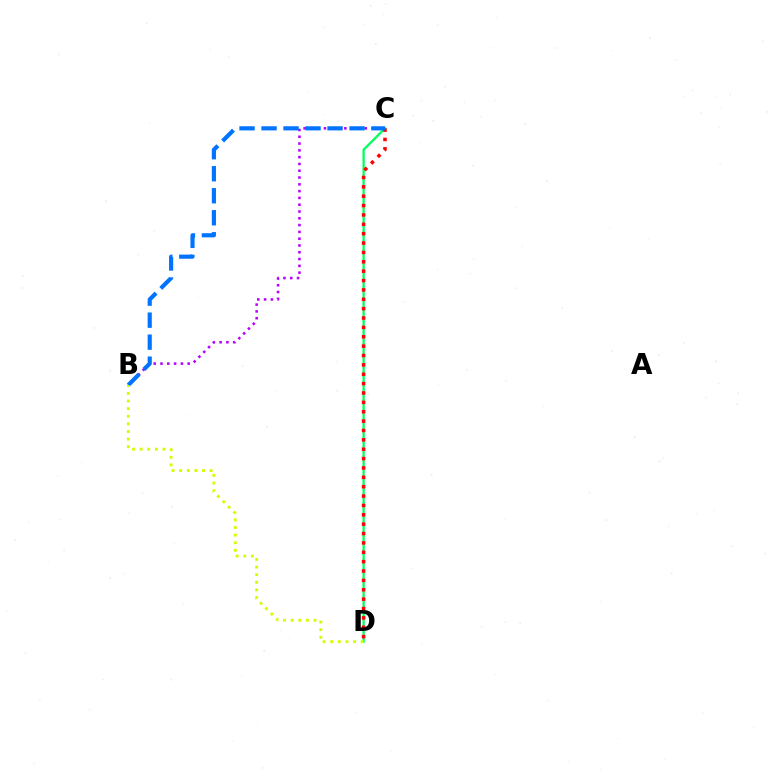{('B', 'C'): [{'color': '#b900ff', 'line_style': 'dotted', 'thickness': 1.85}, {'color': '#0074ff', 'line_style': 'dashed', 'thickness': 2.99}], ('C', 'D'): [{'color': '#00ff5c', 'line_style': 'solid', 'thickness': 1.63}, {'color': '#ff0000', 'line_style': 'dotted', 'thickness': 2.55}], ('B', 'D'): [{'color': '#d1ff00', 'line_style': 'dotted', 'thickness': 2.07}]}